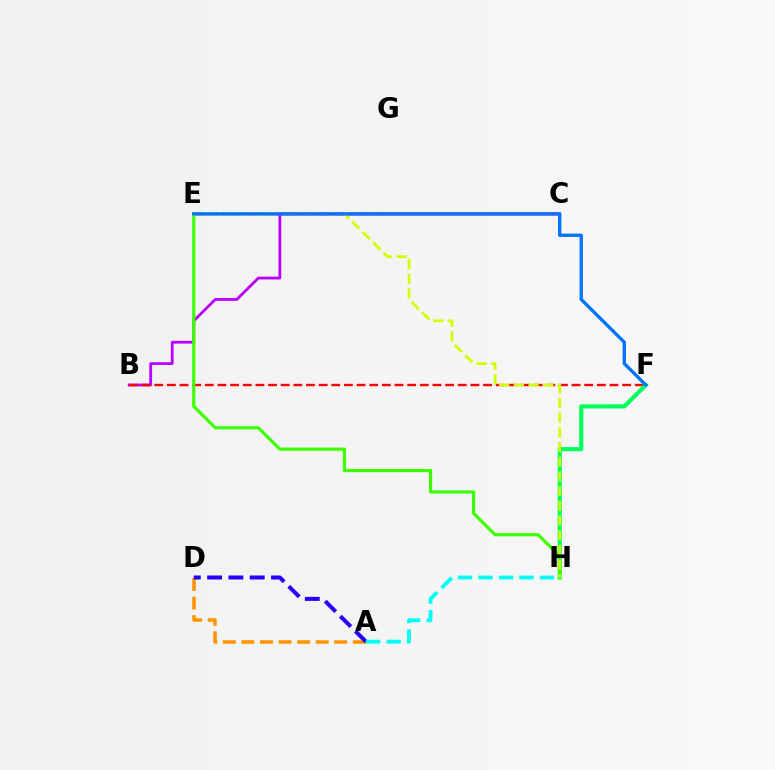{('B', 'C'): [{'color': '#b900ff', 'line_style': 'solid', 'thickness': 2.02}], ('B', 'F'): [{'color': '#ff0000', 'line_style': 'dashed', 'thickness': 1.72}], ('F', 'H'): [{'color': '#00ff5c', 'line_style': 'solid', 'thickness': 3.0}], ('E', 'H'): [{'color': '#3dff00', 'line_style': 'solid', 'thickness': 2.3}, {'color': '#d1ff00', 'line_style': 'dashed', 'thickness': 2.0}], ('C', 'E'): [{'color': '#ff00ac', 'line_style': 'dashed', 'thickness': 1.72}], ('A', 'D'): [{'color': '#ff9400', 'line_style': 'dashed', 'thickness': 2.52}, {'color': '#2500ff', 'line_style': 'dashed', 'thickness': 2.89}], ('E', 'F'): [{'color': '#0074ff', 'line_style': 'solid', 'thickness': 2.4}], ('A', 'H'): [{'color': '#00fff6', 'line_style': 'dashed', 'thickness': 2.78}]}